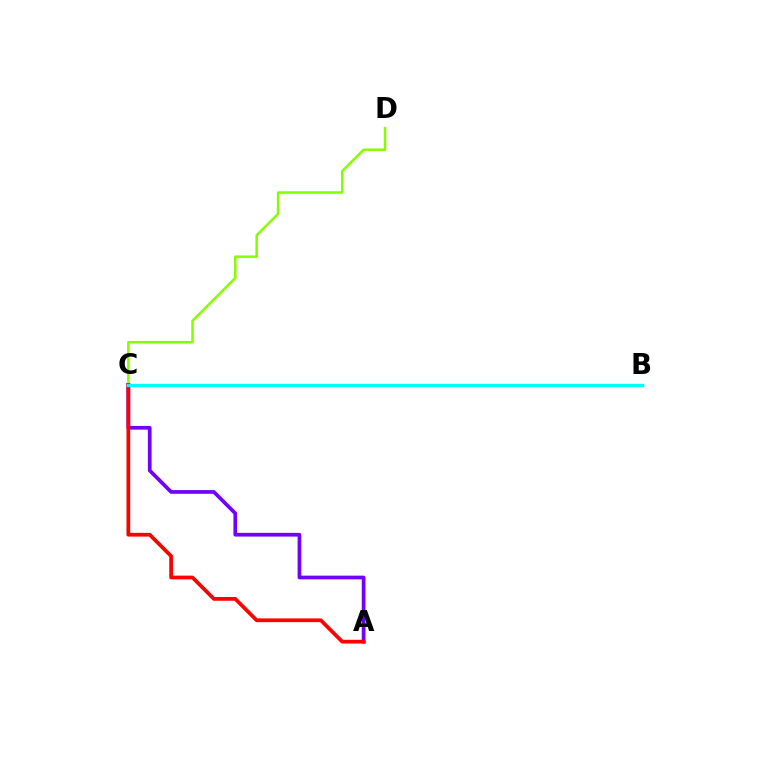{('C', 'D'): [{'color': '#84ff00', 'line_style': 'solid', 'thickness': 1.81}], ('A', 'C'): [{'color': '#7200ff', 'line_style': 'solid', 'thickness': 2.67}, {'color': '#ff0000', 'line_style': 'solid', 'thickness': 2.69}], ('B', 'C'): [{'color': '#00fff6', 'line_style': 'solid', 'thickness': 2.41}]}